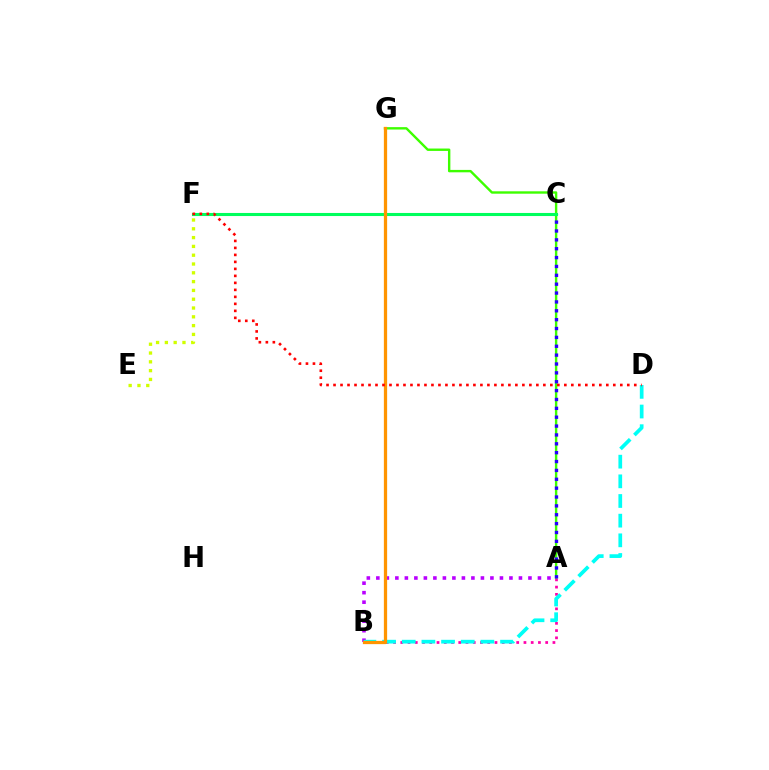{('A', 'B'): [{'color': '#ff00ac', 'line_style': 'dotted', 'thickness': 1.97}, {'color': '#b900ff', 'line_style': 'dotted', 'thickness': 2.58}], ('A', 'G'): [{'color': '#3dff00', 'line_style': 'solid', 'thickness': 1.73}], ('C', 'F'): [{'color': '#0074ff', 'line_style': 'dashed', 'thickness': 2.03}, {'color': '#00ff5c', 'line_style': 'solid', 'thickness': 2.22}], ('A', 'C'): [{'color': '#2500ff', 'line_style': 'dotted', 'thickness': 2.41}], ('E', 'F'): [{'color': '#d1ff00', 'line_style': 'dotted', 'thickness': 2.39}], ('B', 'D'): [{'color': '#00fff6', 'line_style': 'dashed', 'thickness': 2.67}], ('B', 'G'): [{'color': '#ff9400', 'line_style': 'solid', 'thickness': 2.35}], ('D', 'F'): [{'color': '#ff0000', 'line_style': 'dotted', 'thickness': 1.9}]}